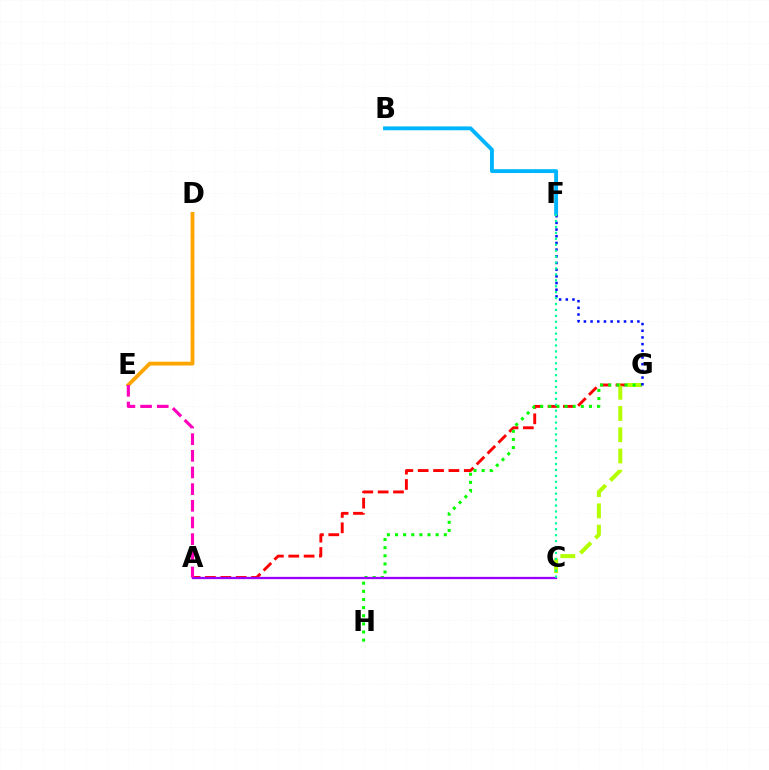{('A', 'G'): [{'color': '#ff0000', 'line_style': 'dashed', 'thickness': 2.09}], ('D', 'E'): [{'color': '#ffa500', 'line_style': 'solid', 'thickness': 2.76}], ('C', 'G'): [{'color': '#b3ff00', 'line_style': 'dashed', 'thickness': 2.89}], ('G', 'H'): [{'color': '#08ff00', 'line_style': 'dotted', 'thickness': 2.21}], ('B', 'F'): [{'color': '#00b5ff', 'line_style': 'solid', 'thickness': 2.78}], ('A', 'C'): [{'color': '#9b00ff', 'line_style': 'solid', 'thickness': 1.64}], ('F', 'G'): [{'color': '#0010ff', 'line_style': 'dotted', 'thickness': 1.82}], ('A', 'E'): [{'color': '#ff00bd', 'line_style': 'dashed', 'thickness': 2.26}], ('C', 'F'): [{'color': '#00ff9d', 'line_style': 'dotted', 'thickness': 1.61}]}